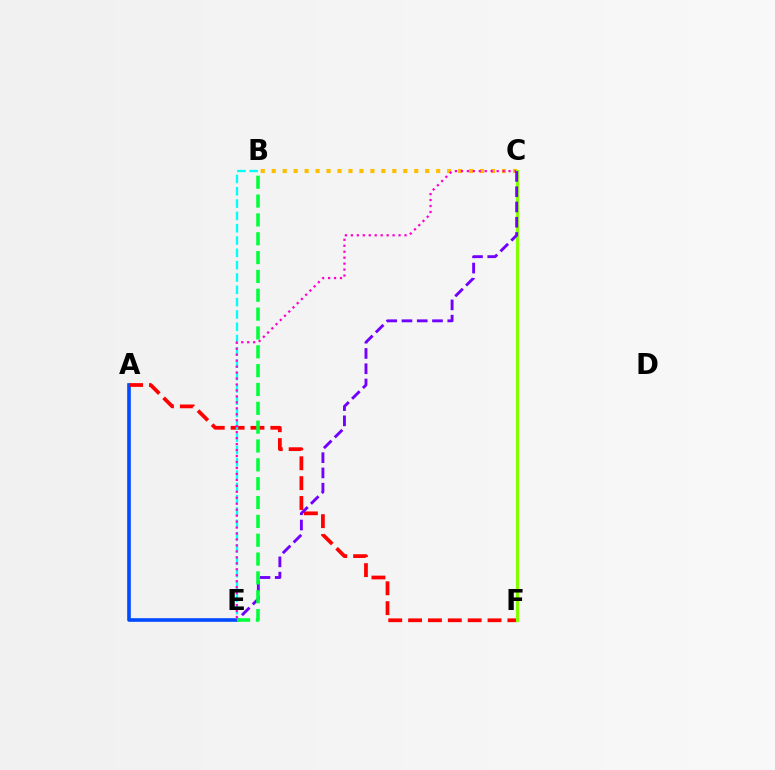{('A', 'E'): [{'color': '#004bff', 'line_style': 'solid', 'thickness': 2.62}], ('A', 'F'): [{'color': '#ff0000', 'line_style': 'dashed', 'thickness': 2.7}], ('B', 'C'): [{'color': '#ffbd00', 'line_style': 'dotted', 'thickness': 2.98}], ('B', 'E'): [{'color': '#00fff6', 'line_style': 'dashed', 'thickness': 1.67}, {'color': '#00ff39', 'line_style': 'dashed', 'thickness': 2.56}], ('C', 'E'): [{'color': '#ff00cf', 'line_style': 'dotted', 'thickness': 1.62}, {'color': '#7200ff', 'line_style': 'dashed', 'thickness': 2.07}], ('C', 'F'): [{'color': '#84ff00', 'line_style': 'solid', 'thickness': 2.28}]}